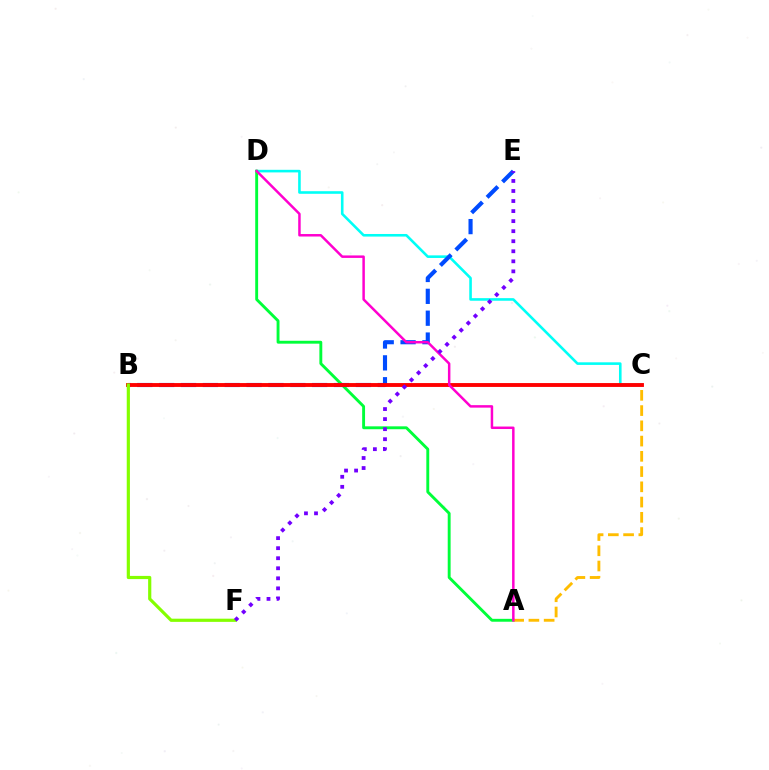{('C', 'D'): [{'color': '#00fff6', 'line_style': 'solid', 'thickness': 1.87}], ('A', 'D'): [{'color': '#00ff39', 'line_style': 'solid', 'thickness': 2.08}, {'color': '#ff00cf', 'line_style': 'solid', 'thickness': 1.79}], ('A', 'C'): [{'color': '#ffbd00', 'line_style': 'dashed', 'thickness': 2.07}], ('B', 'E'): [{'color': '#004bff', 'line_style': 'dashed', 'thickness': 2.97}], ('B', 'C'): [{'color': '#ff0000', 'line_style': 'solid', 'thickness': 2.78}], ('B', 'F'): [{'color': '#84ff00', 'line_style': 'solid', 'thickness': 2.29}], ('E', 'F'): [{'color': '#7200ff', 'line_style': 'dotted', 'thickness': 2.73}]}